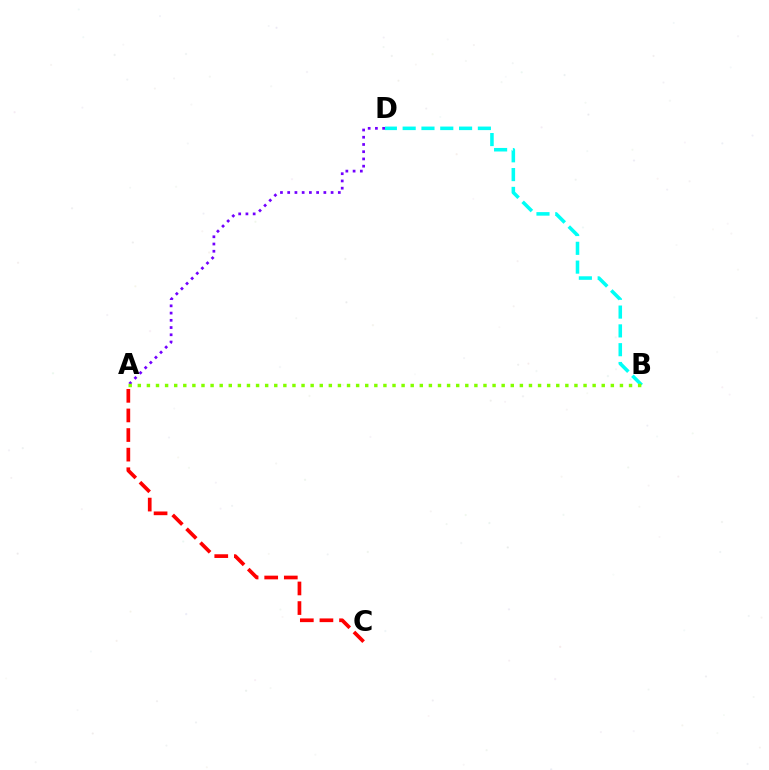{('A', 'D'): [{'color': '#7200ff', 'line_style': 'dotted', 'thickness': 1.97}], ('B', 'D'): [{'color': '#00fff6', 'line_style': 'dashed', 'thickness': 2.55}], ('A', 'B'): [{'color': '#84ff00', 'line_style': 'dotted', 'thickness': 2.47}], ('A', 'C'): [{'color': '#ff0000', 'line_style': 'dashed', 'thickness': 2.66}]}